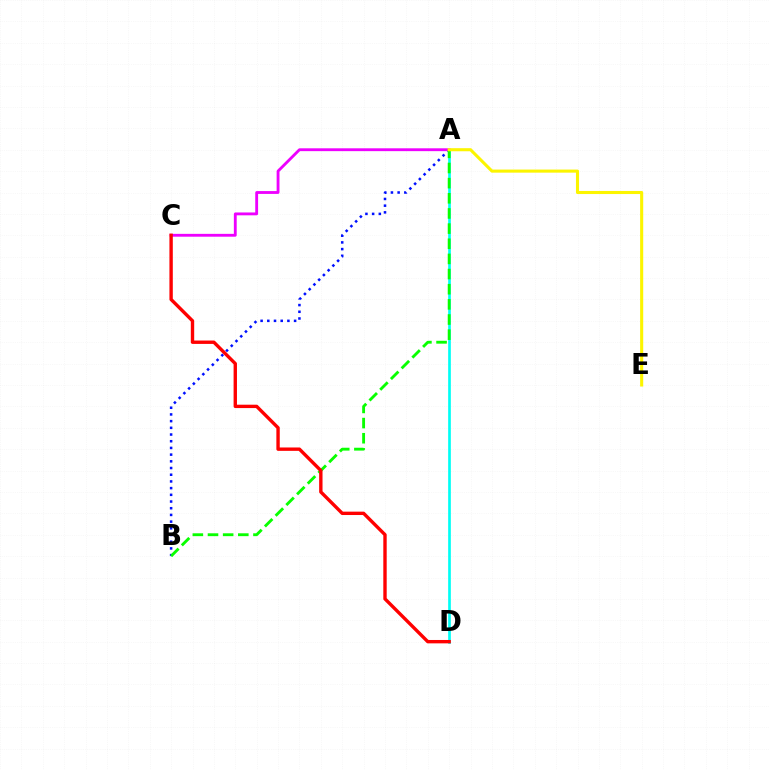{('A', 'B'): [{'color': '#0010ff', 'line_style': 'dotted', 'thickness': 1.82}, {'color': '#08ff00', 'line_style': 'dashed', 'thickness': 2.06}], ('A', 'D'): [{'color': '#00fff6', 'line_style': 'solid', 'thickness': 1.94}], ('A', 'C'): [{'color': '#ee00ff', 'line_style': 'solid', 'thickness': 2.05}], ('A', 'E'): [{'color': '#fcf500', 'line_style': 'solid', 'thickness': 2.22}], ('C', 'D'): [{'color': '#ff0000', 'line_style': 'solid', 'thickness': 2.43}]}